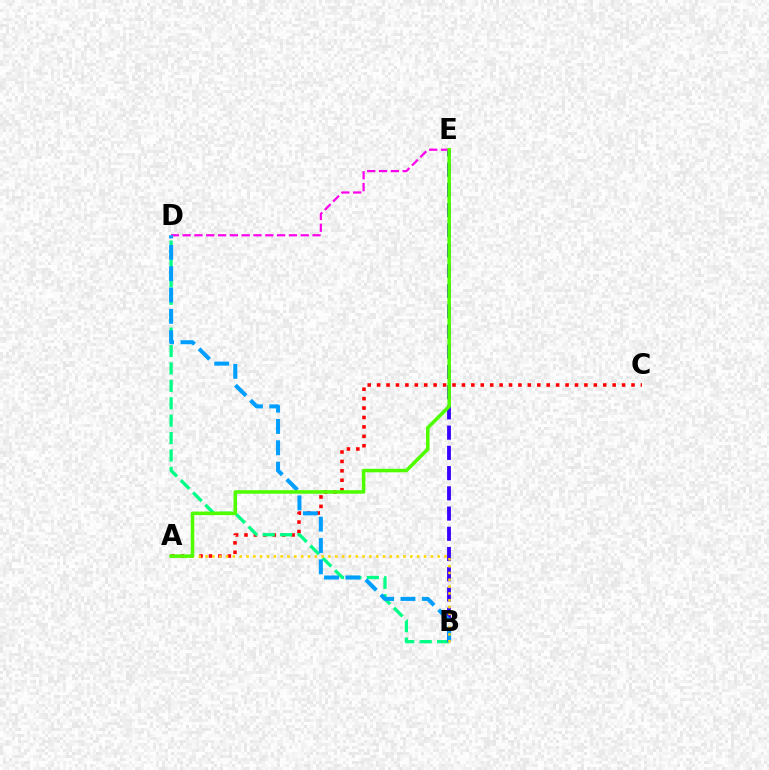{('A', 'C'): [{'color': '#ff0000', 'line_style': 'dotted', 'thickness': 2.56}], ('B', 'D'): [{'color': '#00ff86', 'line_style': 'dashed', 'thickness': 2.36}, {'color': '#009eff', 'line_style': 'dashed', 'thickness': 2.9}], ('B', 'E'): [{'color': '#3700ff', 'line_style': 'dashed', 'thickness': 2.75}], ('D', 'E'): [{'color': '#ff00ed', 'line_style': 'dashed', 'thickness': 1.6}], ('A', 'B'): [{'color': '#ffd500', 'line_style': 'dotted', 'thickness': 1.85}], ('A', 'E'): [{'color': '#4fff00', 'line_style': 'solid', 'thickness': 2.54}]}